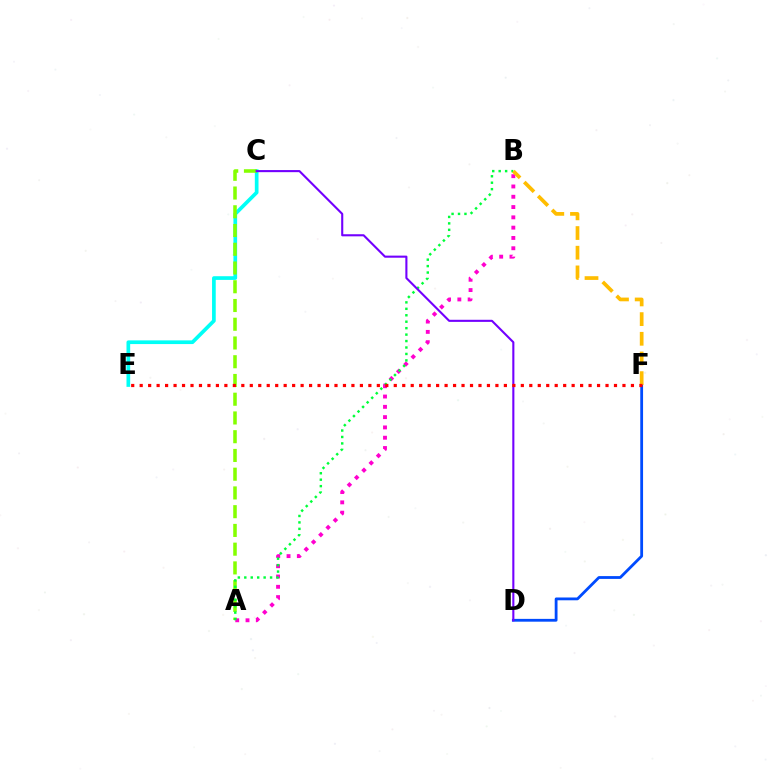{('C', 'E'): [{'color': '#00fff6', 'line_style': 'solid', 'thickness': 2.66}], ('A', 'C'): [{'color': '#84ff00', 'line_style': 'dashed', 'thickness': 2.55}], ('A', 'B'): [{'color': '#ff00cf', 'line_style': 'dotted', 'thickness': 2.8}, {'color': '#00ff39', 'line_style': 'dotted', 'thickness': 1.75}], ('D', 'F'): [{'color': '#004bff', 'line_style': 'solid', 'thickness': 2.02}], ('C', 'D'): [{'color': '#7200ff', 'line_style': 'solid', 'thickness': 1.51}], ('B', 'F'): [{'color': '#ffbd00', 'line_style': 'dashed', 'thickness': 2.67}], ('E', 'F'): [{'color': '#ff0000', 'line_style': 'dotted', 'thickness': 2.3}]}